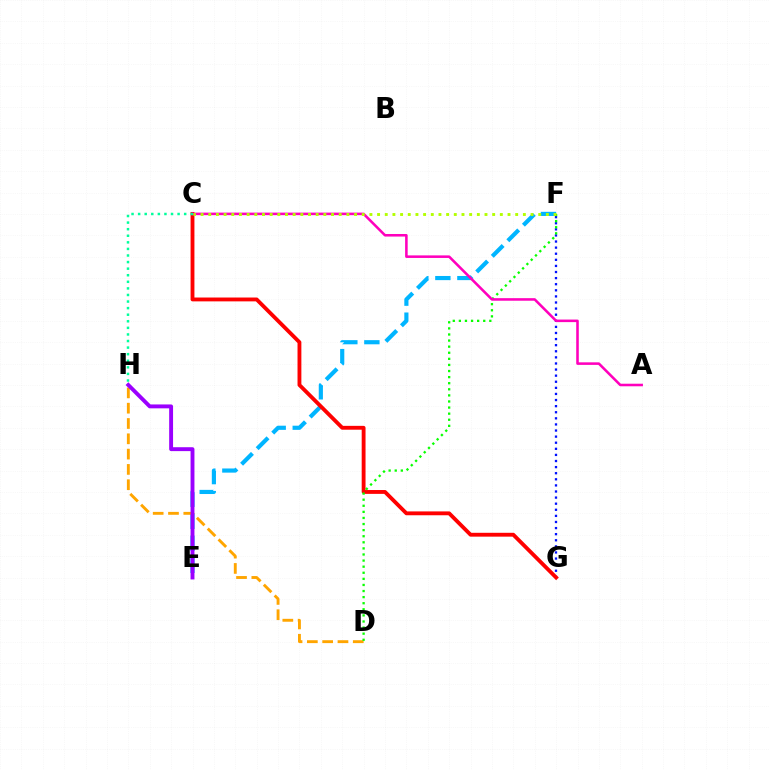{('F', 'G'): [{'color': '#0010ff', 'line_style': 'dotted', 'thickness': 1.66}], ('E', 'F'): [{'color': '#00b5ff', 'line_style': 'dashed', 'thickness': 2.99}], ('D', 'H'): [{'color': '#ffa500', 'line_style': 'dashed', 'thickness': 2.08}], ('C', 'G'): [{'color': '#ff0000', 'line_style': 'solid', 'thickness': 2.77}], ('D', 'F'): [{'color': '#08ff00', 'line_style': 'dotted', 'thickness': 1.65}], ('A', 'C'): [{'color': '#ff00bd', 'line_style': 'solid', 'thickness': 1.84}], ('C', 'H'): [{'color': '#00ff9d', 'line_style': 'dotted', 'thickness': 1.79}], ('C', 'F'): [{'color': '#b3ff00', 'line_style': 'dotted', 'thickness': 2.08}], ('E', 'H'): [{'color': '#9b00ff', 'line_style': 'solid', 'thickness': 2.8}]}